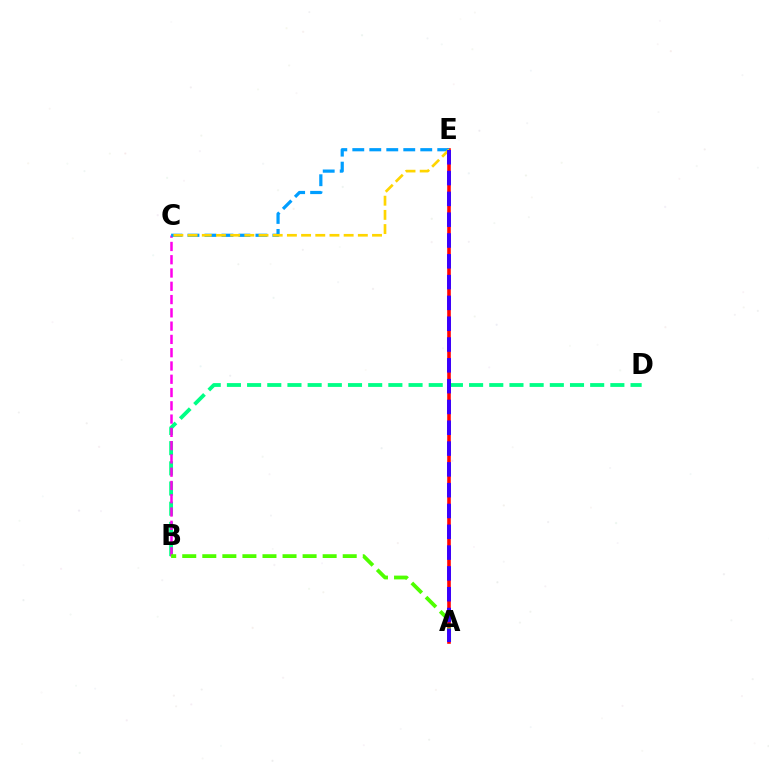{('B', 'D'): [{'color': '#00ff86', 'line_style': 'dashed', 'thickness': 2.74}], ('B', 'C'): [{'color': '#ff00ed', 'line_style': 'dashed', 'thickness': 1.8}], ('A', 'E'): [{'color': '#ff0000', 'line_style': 'solid', 'thickness': 2.59}, {'color': '#3700ff', 'line_style': 'dashed', 'thickness': 2.83}], ('C', 'E'): [{'color': '#009eff', 'line_style': 'dashed', 'thickness': 2.31}, {'color': '#ffd500', 'line_style': 'dashed', 'thickness': 1.93}], ('A', 'B'): [{'color': '#4fff00', 'line_style': 'dashed', 'thickness': 2.73}]}